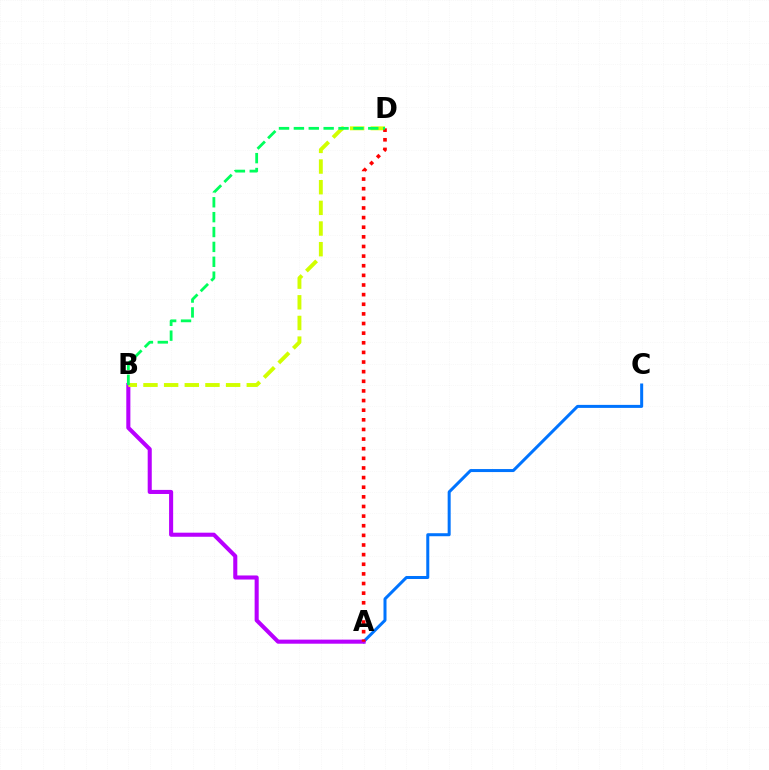{('A', 'C'): [{'color': '#0074ff', 'line_style': 'solid', 'thickness': 2.17}], ('A', 'B'): [{'color': '#b900ff', 'line_style': 'solid', 'thickness': 2.93}], ('B', 'D'): [{'color': '#d1ff00', 'line_style': 'dashed', 'thickness': 2.81}, {'color': '#00ff5c', 'line_style': 'dashed', 'thickness': 2.02}], ('A', 'D'): [{'color': '#ff0000', 'line_style': 'dotted', 'thickness': 2.62}]}